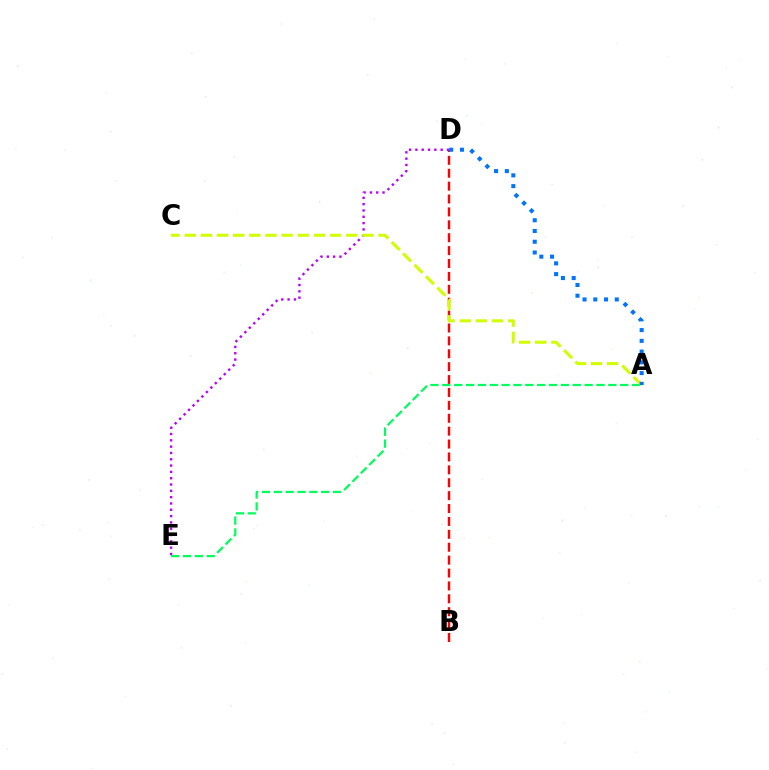{('B', 'D'): [{'color': '#ff0000', 'line_style': 'dashed', 'thickness': 1.75}], ('D', 'E'): [{'color': '#b900ff', 'line_style': 'dotted', 'thickness': 1.72}], ('A', 'E'): [{'color': '#00ff5c', 'line_style': 'dashed', 'thickness': 1.61}], ('A', 'C'): [{'color': '#d1ff00', 'line_style': 'dashed', 'thickness': 2.19}], ('A', 'D'): [{'color': '#0074ff', 'line_style': 'dotted', 'thickness': 2.92}]}